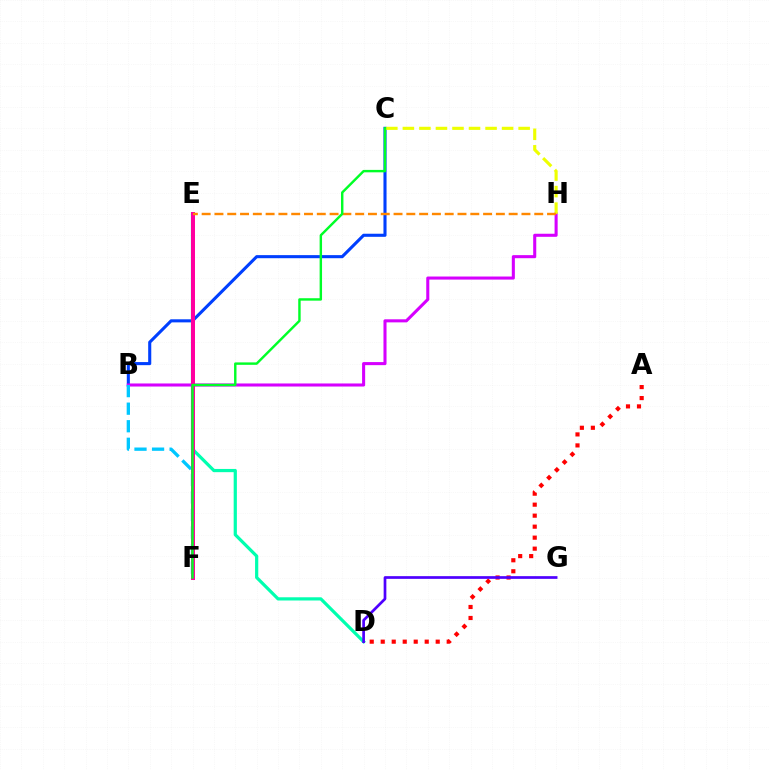{('B', 'C'): [{'color': '#003fff', 'line_style': 'solid', 'thickness': 2.22}], ('D', 'E'): [{'color': '#00ffaf', 'line_style': 'solid', 'thickness': 2.31}], ('E', 'F'): [{'color': '#66ff00', 'line_style': 'dashed', 'thickness': 1.9}, {'color': '#ff00a0', 'line_style': 'solid', 'thickness': 2.87}], ('A', 'D'): [{'color': '#ff0000', 'line_style': 'dotted', 'thickness': 2.99}], ('B', 'H'): [{'color': '#d600ff', 'line_style': 'solid', 'thickness': 2.21}], ('B', 'F'): [{'color': '#00c7ff', 'line_style': 'dashed', 'thickness': 2.38}], ('C', 'H'): [{'color': '#eeff00', 'line_style': 'dashed', 'thickness': 2.25}], ('E', 'H'): [{'color': '#ff8800', 'line_style': 'dashed', 'thickness': 1.74}], ('C', 'F'): [{'color': '#00ff27', 'line_style': 'solid', 'thickness': 1.75}], ('D', 'G'): [{'color': '#4f00ff', 'line_style': 'solid', 'thickness': 1.95}]}